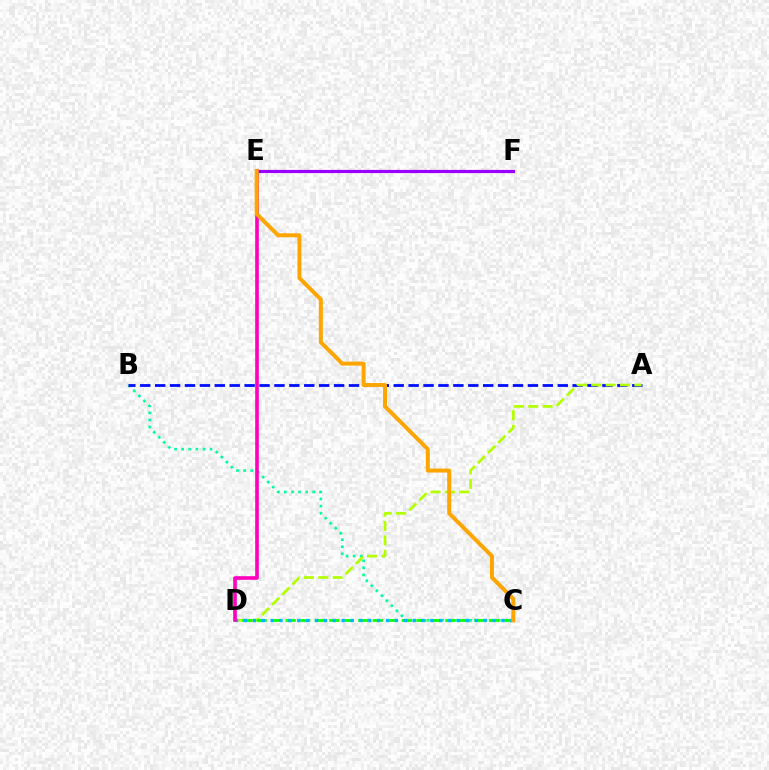{('B', 'C'): [{'color': '#00ff9d', 'line_style': 'dotted', 'thickness': 1.92}], ('A', 'B'): [{'color': '#0010ff', 'line_style': 'dashed', 'thickness': 2.03}], ('A', 'D'): [{'color': '#b3ff00', 'line_style': 'dashed', 'thickness': 1.95}], ('C', 'D'): [{'color': '#08ff00', 'line_style': 'dashed', 'thickness': 1.97}, {'color': '#00b5ff', 'line_style': 'dotted', 'thickness': 2.41}], ('D', 'E'): [{'color': '#ff00bd', 'line_style': 'solid', 'thickness': 2.61}], ('E', 'F'): [{'color': '#ff0000', 'line_style': 'dotted', 'thickness': 2.21}, {'color': '#9b00ff', 'line_style': 'solid', 'thickness': 2.26}], ('C', 'E'): [{'color': '#ffa500', 'line_style': 'solid', 'thickness': 2.86}]}